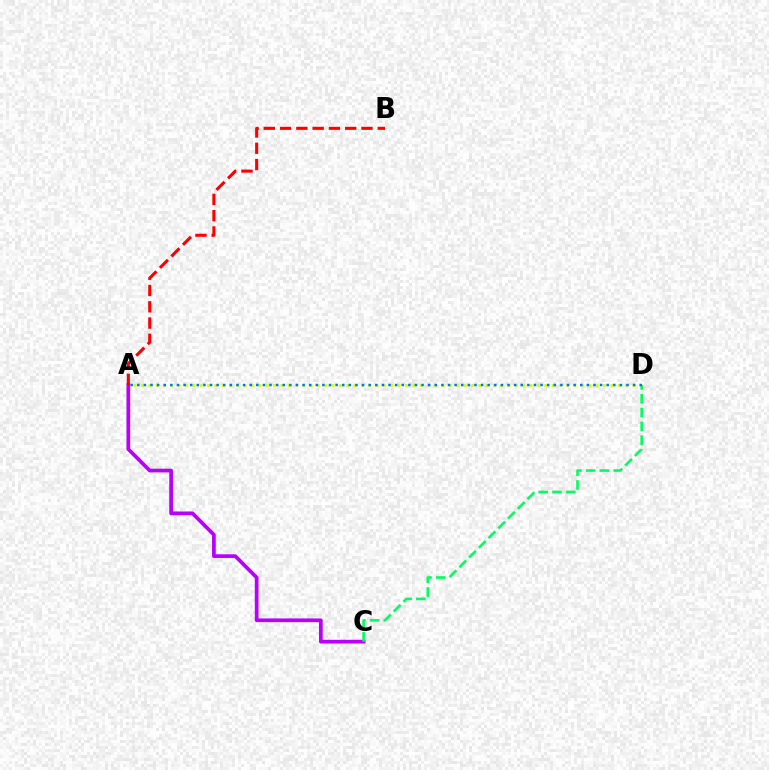{('A', 'D'): [{'color': '#d1ff00', 'line_style': 'dotted', 'thickness': 1.99}, {'color': '#0074ff', 'line_style': 'dotted', 'thickness': 1.8}], ('A', 'C'): [{'color': '#b900ff', 'line_style': 'solid', 'thickness': 2.68}], ('A', 'B'): [{'color': '#ff0000', 'line_style': 'dashed', 'thickness': 2.21}], ('C', 'D'): [{'color': '#00ff5c', 'line_style': 'dashed', 'thickness': 1.87}]}